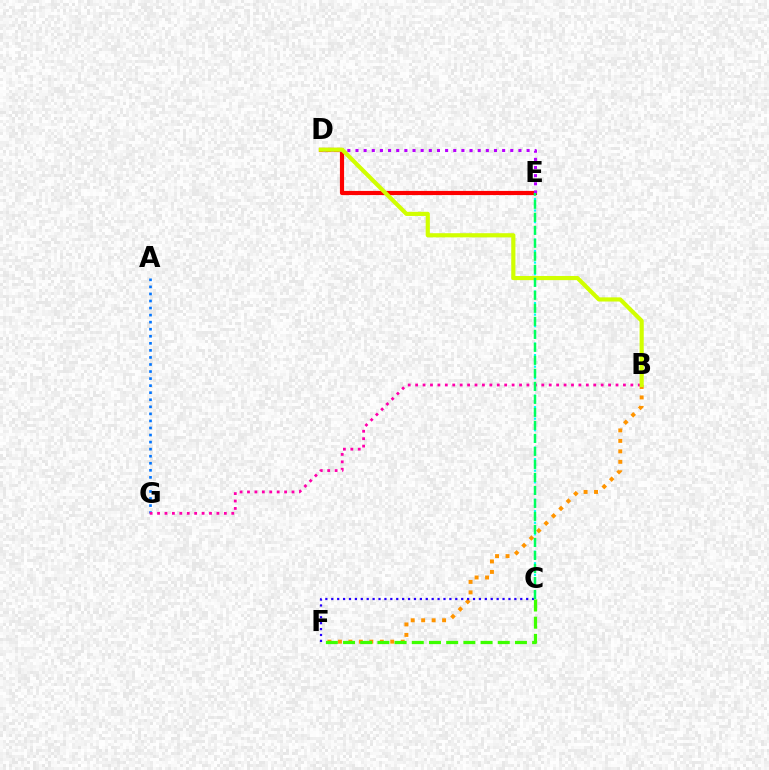{('D', 'E'): [{'color': '#ff0000', 'line_style': 'solid', 'thickness': 3.0}, {'color': '#b900ff', 'line_style': 'dotted', 'thickness': 2.21}], ('B', 'F'): [{'color': '#ff9400', 'line_style': 'dotted', 'thickness': 2.84}], ('C', 'F'): [{'color': '#2500ff', 'line_style': 'dotted', 'thickness': 1.6}, {'color': '#3dff00', 'line_style': 'dashed', 'thickness': 2.34}], ('C', 'E'): [{'color': '#00fff6', 'line_style': 'dotted', 'thickness': 1.57}, {'color': '#00ff5c', 'line_style': 'dashed', 'thickness': 1.77}], ('A', 'G'): [{'color': '#0074ff', 'line_style': 'dotted', 'thickness': 1.92}], ('B', 'G'): [{'color': '#ff00ac', 'line_style': 'dotted', 'thickness': 2.02}], ('B', 'D'): [{'color': '#d1ff00', 'line_style': 'solid', 'thickness': 2.99}]}